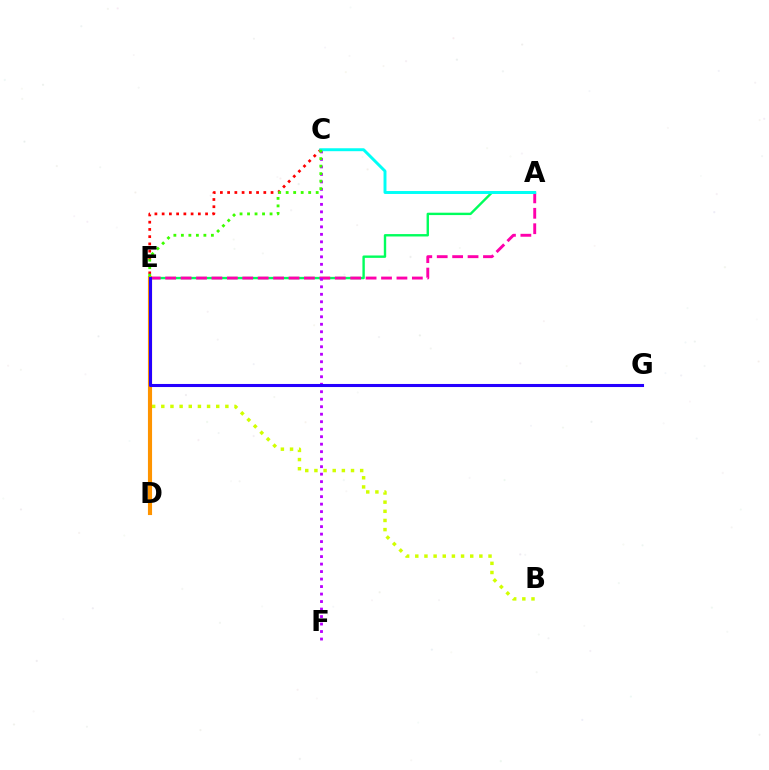{('A', 'E'): [{'color': '#00ff5c', 'line_style': 'solid', 'thickness': 1.72}, {'color': '#ff00ac', 'line_style': 'dashed', 'thickness': 2.09}], ('B', 'E'): [{'color': '#d1ff00', 'line_style': 'dotted', 'thickness': 2.49}], ('C', 'F'): [{'color': '#b900ff', 'line_style': 'dotted', 'thickness': 2.04}], ('D', 'E'): [{'color': '#0074ff', 'line_style': 'dotted', 'thickness': 2.78}, {'color': '#ff9400', 'line_style': 'solid', 'thickness': 2.97}], ('C', 'E'): [{'color': '#ff0000', 'line_style': 'dotted', 'thickness': 1.97}, {'color': '#3dff00', 'line_style': 'dotted', 'thickness': 2.04}], ('A', 'C'): [{'color': '#00fff6', 'line_style': 'solid', 'thickness': 2.11}], ('E', 'G'): [{'color': '#2500ff', 'line_style': 'solid', 'thickness': 2.21}]}